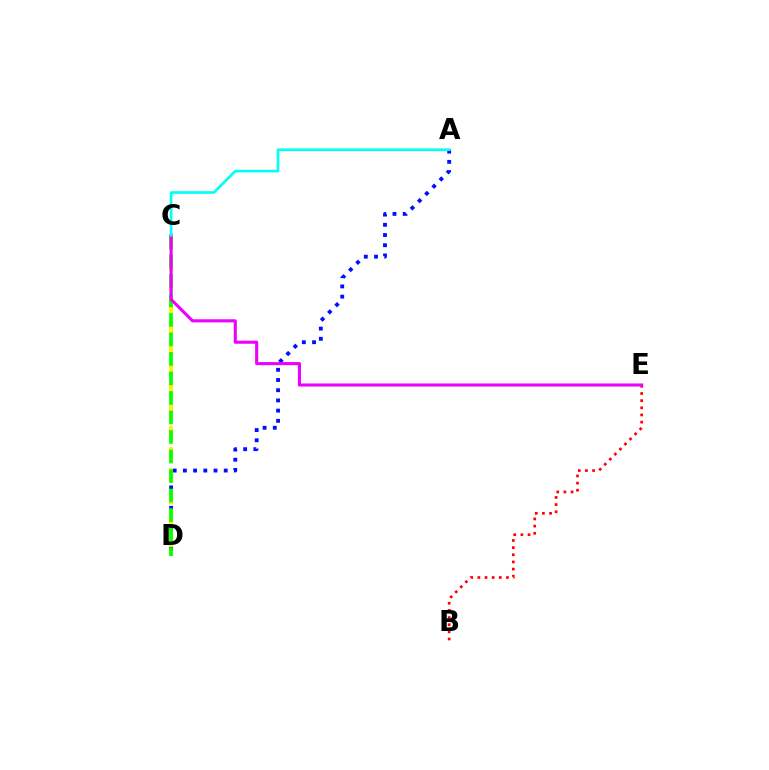{('B', 'E'): [{'color': '#ff0000', 'line_style': 'dotted', 'thickness': 1.94}], ('A', 'D'): [{'color': '#0010ff', 'line_style': 'dotted', 'thickness': 2.77}], ('C', 'D'): [{'color': '#fcf500', 'line_style': 'dashed', 'thickness': 2.88}, {'color': '#08ff00', 'line_style': 'dashed', 'thickness': 2.65}], ('C', 'E'): [{'color': '#ee00ff', 'line_style': 'solid', 'thickness': 2.22}], ('A', 'C'): [{'color': '#00fff6', 'line_style': 'solid', 'thickness': 1.91}]}